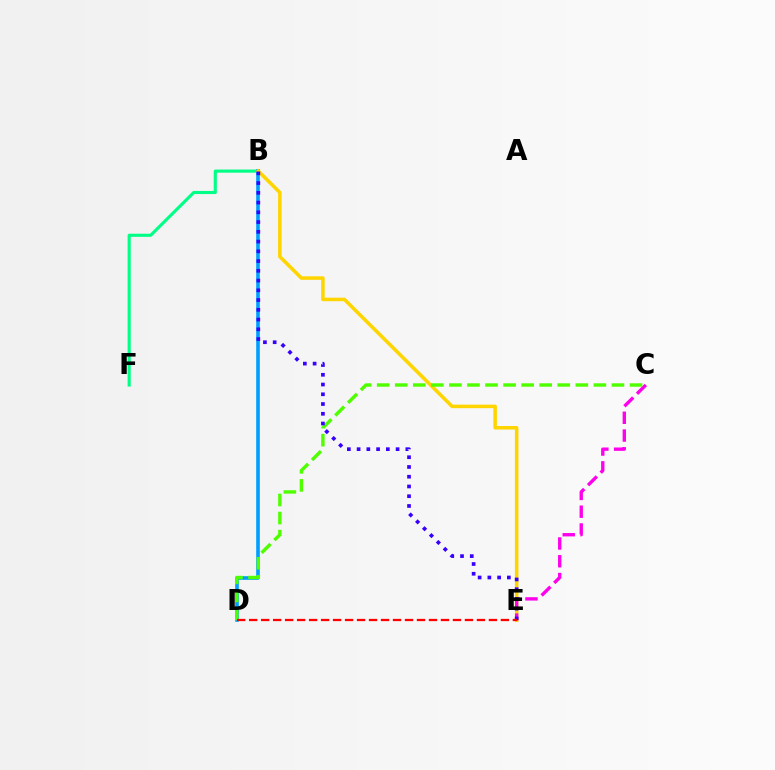{('B', 'F'): [{'color': '#00ff86', 'line_style': 'solid', 'thickness': 2.25}], ('B', 'D'): [{'color': '#009eff', 'line_style': 'solid', 'thickness': 2.61}], ('B', 'E'): [{'color': '#ffd500', 'line_style': 'solid', 'thickness': 2.55}, {'color': '#3700ff', 'line_style': 'dotted', 'thickness': 2.65}], ('C', 'E'): [{'color': '#ff00ed', 'line_style': 'dashed', 'thickness': 2.41}], ('C', 'D'): [{'color': '#4fff00', 'line_style': 'dashed', 'thickness': 2.45}], ('D', 'E'): [{'color': '#ff0000', 'line_style': 'dashed', 'thickness': 1.63}]}